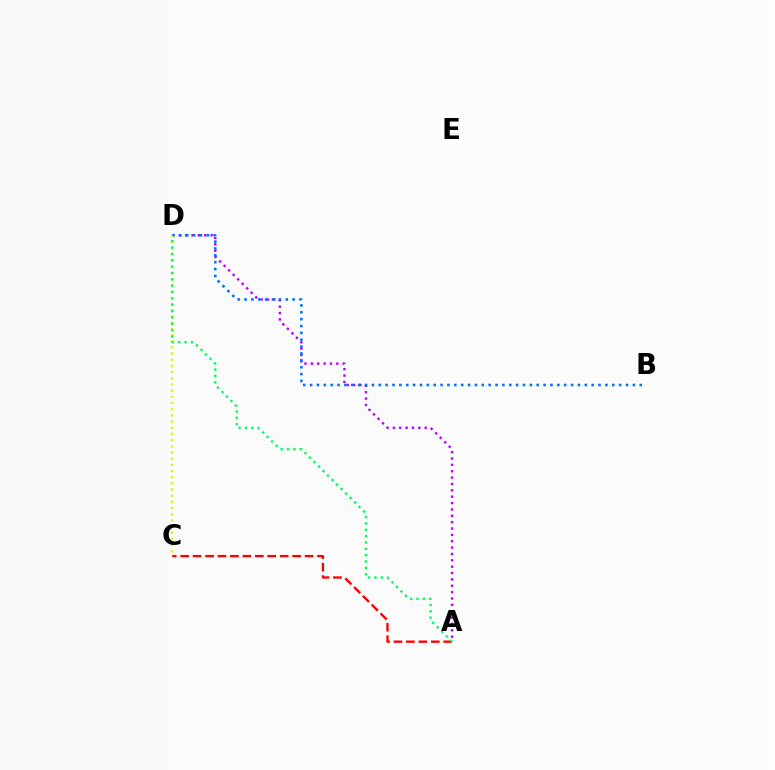{('A', 'D'): [{'color': '#b900ff', 'line_style': 'dotted', 'thickness': 1.73}, {'color': '#00ff5c', 'line_style': 'dotted', 'thickness': 1.73}], ('B', 'D'): [{'color': '#0074ff', 'line_style': 'dotted', 'thickness': 1.87}], ('C', 'D'): [{'color': '#d1ff00', 'line_style': 'dotted', 'thickness': 1.68}], ('A', 'C'): [{'color': '#ff0000', 'line_style': 'dashed', 'thickness': 1.69}]}